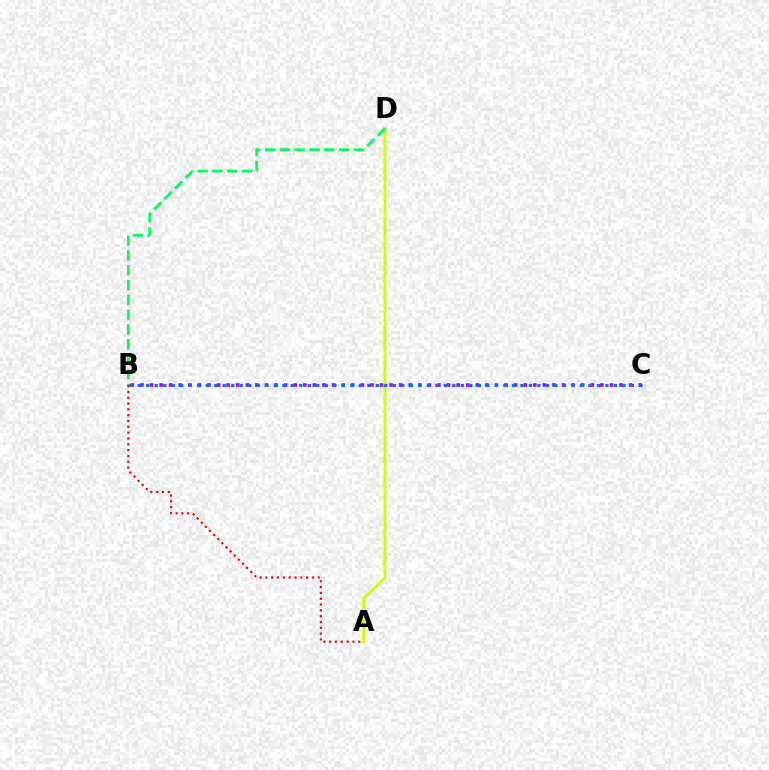{('A', 'B'): [{'color': '#ff0000', 'line_style': 'dotted', 'thickness': 1.58}], ('A', 'D'): [{'color': '#d1ff00', 'line_style': 'solid', 'thickness': 2.05}], ('B', 'D'): [{'color': '#00ff5c', 'line_style': 'dashed', 'thickness': 2.01}], ('B', 'C'): [{'color': '#b900ff', 'line_style': 'dotted', 'thickness': 2.6}, {'color': '#0074ff', 'line_style': 'dotted', 'thickness': 2.31}]}